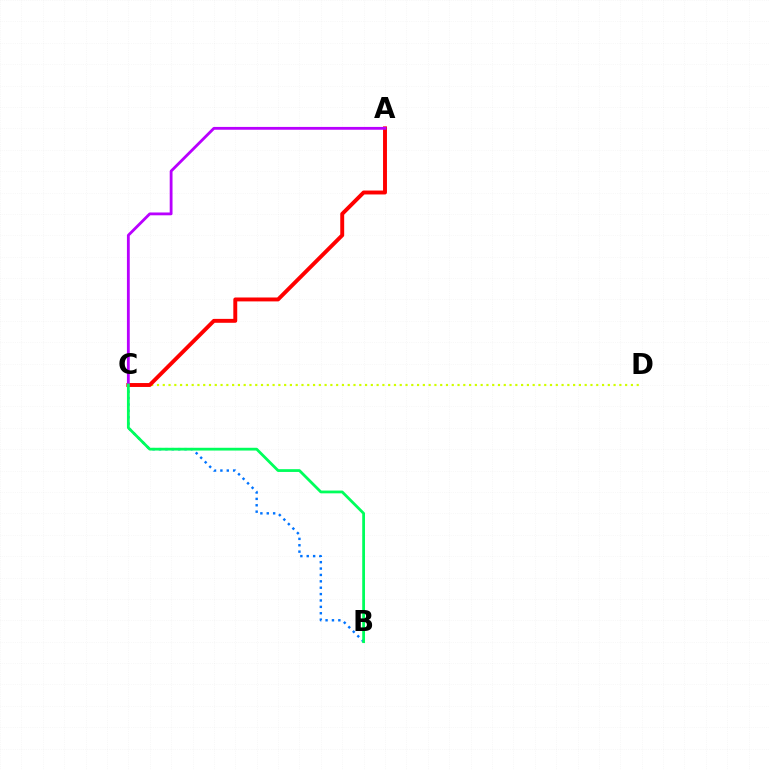{('C', 'D'): [{'color': '#d1ff00', 'line_style': 'dotted', 'thickness': 1.57}], ('B', 'C'): [{'color': '#0074ff', 'line_style': 'dotted', 'thickness': 1.73}, {'color': '#00ff5c', 'line_style': 'solid', 'thickness': 2.0}], ('A', 'C'): [{'color': '#ff0000', 'line_style': 'solid', 'thickness': 2.82}, {'color': '#b900ff', 'line_style': 'solid', 'thickness': 2.03}]}